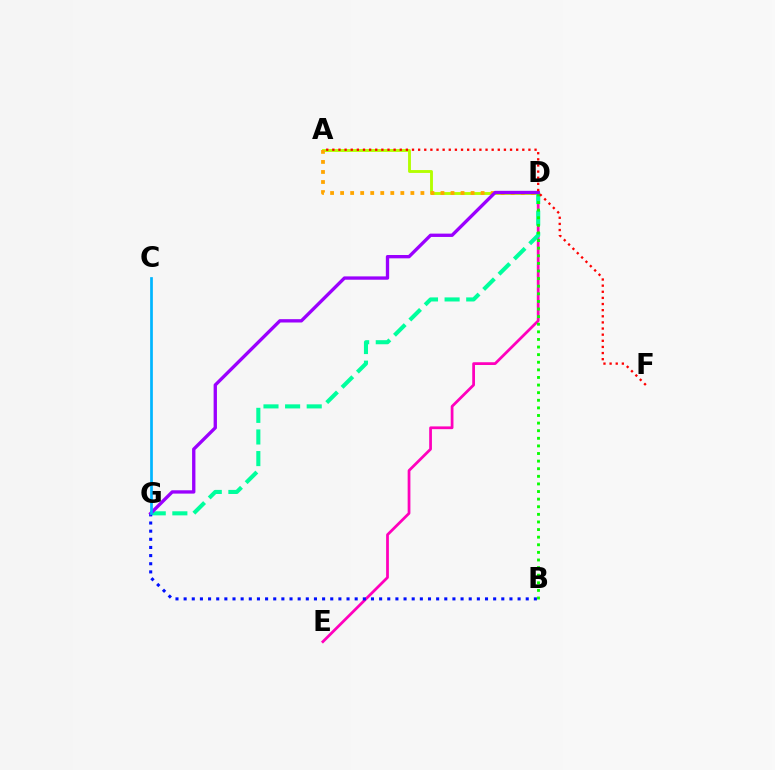{('A', 'D'): [{'color': '#b3ff00', 'line_style': 'solid', 'thickness': 2.07}, {'color': '#ffa500', 'line_style': 'dotted', 'thickness': 2.73}], ('D', 'E'): [{'color': '#ff00bd', 'line_style': 'solid', 'thickness': 1.98}], ('D', 'G'): [{'color': '#00ff9d', 'line_style': 'dashed', 'thickness': 2.94}, {'color': '#9b00ff', 'line_style': 'solid', 'thickness': 2.4}], ('B', 'D'): [{'color': '#08ff00', 'line_style': 'dotted', 'thickness': 2.07}], ('B', 'G'): [{'color': '#0010ff', 'line_style': 'dotted', 'thickness': 2.21}], ('A', 'F'): [{'color': '#ff0000', 'line_style': 'dotted', 'thickness': 1.66}], ('C', 'G'): [{'color': '#00b5ff', 'line_style': 'solid', 'thickness': 1.95}]}